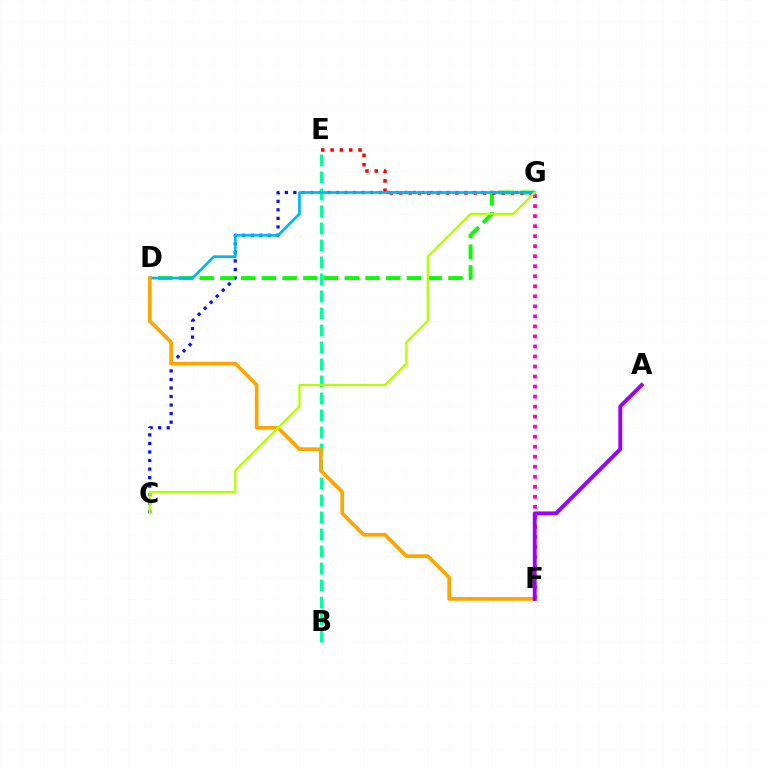{('C', 'G'): [{'color': '#0010ff', 'line_style': 'dotted', 'thickness': 2.32}, {'color': '#b3ff00', 'line_style': 'solid', 'thickness': 1.63}], ('D', 'G'): [{'color': '#08ff00', 'line_style': 'dashed', 'thickness': 2.82}, {'color': '#00b5ff', 'line_style': 'solid', 'thickness': 1.95}], ('B', 'E'): [{'color': '#00ff9d', 'line_style': 'dashed', 'thickness': 2.31}], ('F', 'G'): [{'color': '#ff00bd', 'line_style': 'dotted', 'thickness': 2.72}], ('E', 'G'): [{'color': '#ff0000', 'line_style': 'dotted', 'thickness': 2.53}], ('D', 'F'): [{'color': '#ffa500', 'line_style': 'solid', 'thickness': 2.66}], ('A', 'F'): [{'color': '#9b00ff', 'line_style': 'solid', 'thickness': 2.8}]}